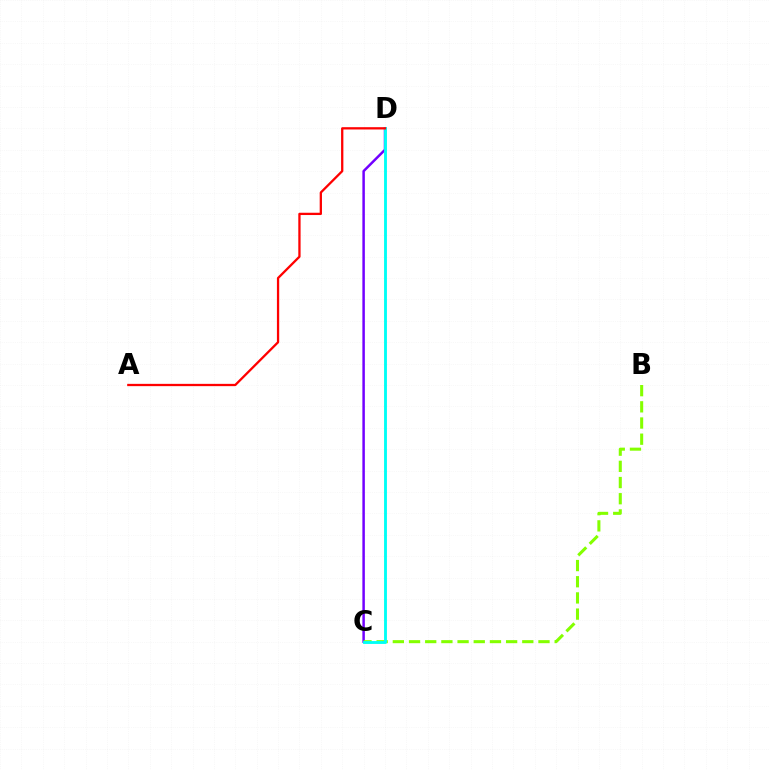{('C', 'D'): [{'color': '#7200ff', 'line_style': 'solid', 'thickness': 1.79}, {'color': '#00fff6', 'line_style': 'solid', 'thickness': 2.06}], ('B', 'C'): [{'color': '#84ff00', 'line_style': 'dashed', 'thickness': 2.2}], ('A', 'D'): [{'color': '#ff0000', 'line_style': 'solid', 'thickness': 1.65}]}